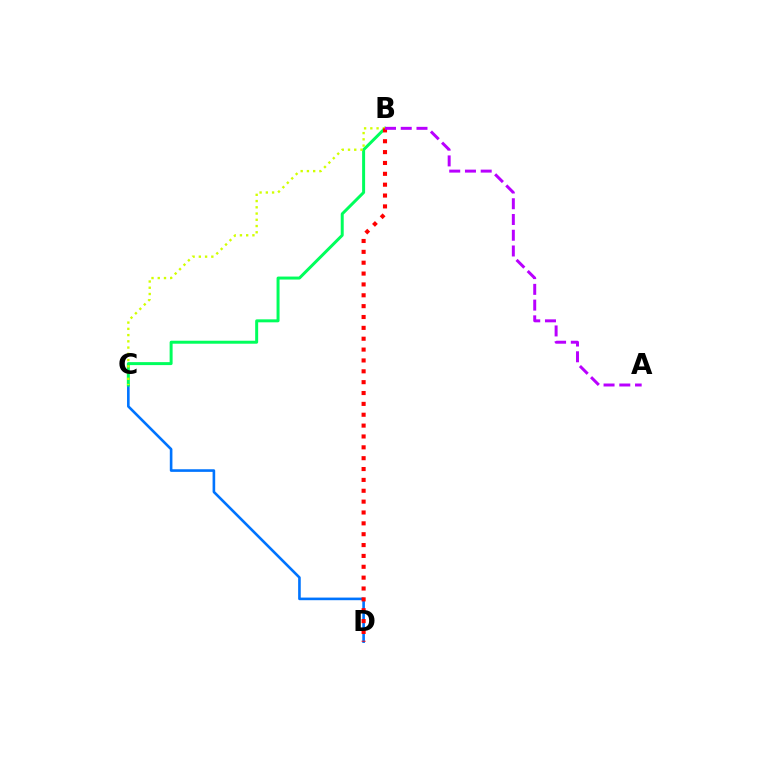{('C', 'D'): [{'color': '#0074ff', 'line_style': 'solid', 'thickness': 1.89}], ('B', 'C'): [{'color': '#00ff5c', 'line_style': 'solid', 'thickness': 2.15}, {'color': '#d1ff00', 'line_style': 'dotted', 'thickness': 1.7}], ('B', 'D'): [{'color': '#ff0000', 'line_style': 'dotted', 'thickness': 2.95}], ('A', 'B'): [{'color': '#b900ff', 'line_style': 'dashed', 'thickness': 2.14}]}